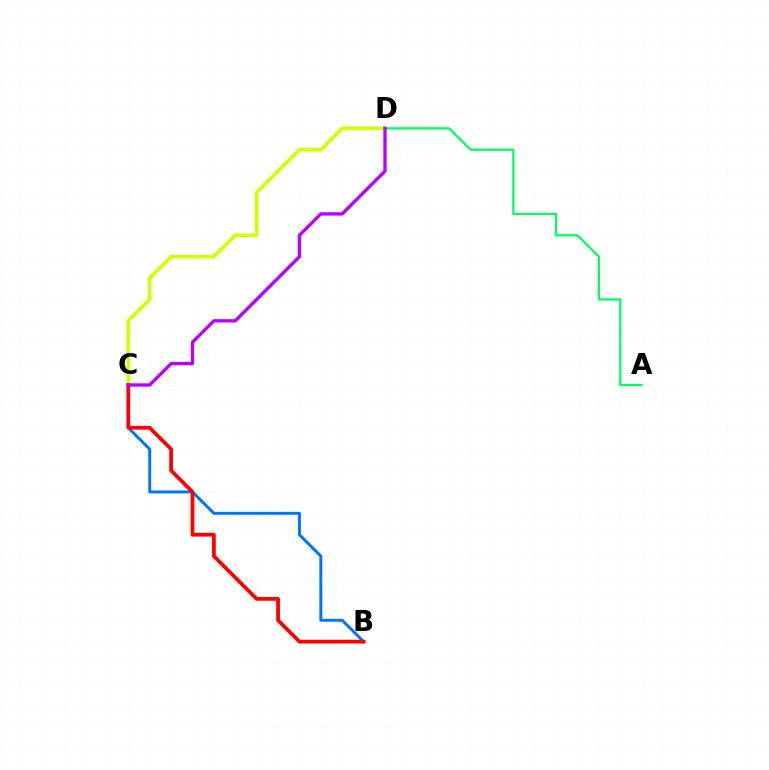{('C', 'D'): [{'color': '#d1ff00', 'line_style': 'solid', 'thickness': 2.61}, {'color': '#b900ff', 'line_style': 'solid', 'thickness': 2.4}], ('A', 'D'): [{'color': '#00ff5c', 'line_style': 'solid', 'thickness': 1.62}], ('B', 'C'): [{'color': '#0074ff', 'line_style': 'solid', 'thickness': 2.13}, {'color': '#ff0000', 'line_style': 'solid', 'thickness': 2.71}]}